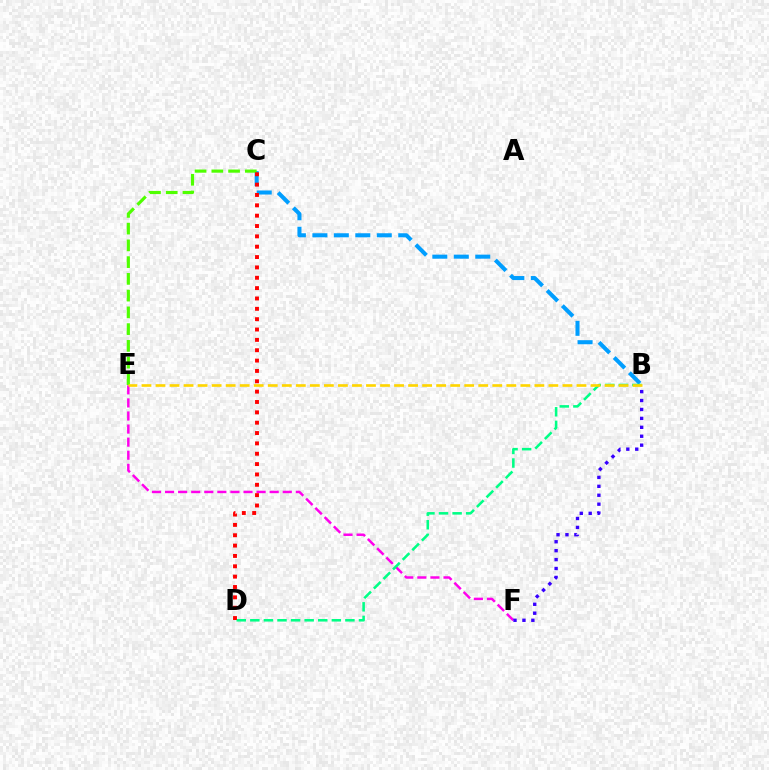{('E', 'F'): [{'color': '#ff00ed', 'line_style': 'dashed', 'thickness': 1.78}], ('B', 'C'): [{'color': '#009eff', 'line_style': 'dashed', 'thickness': 2.92}], ('C', 'E'): [{'color': '#4fff00', 'line_style': 'dashed', 'thickness': 2.28}], ('B', 'D'): [{'color': '#00ff86', 'line_style': 'dashed', 'thickness': 1.84}], ('B', 'E'): [{'color': '#ffd500', 'line_style': 'dashed', 'thickness': 1.91}], ('C', 'D'): [{'color': '#ff0000', 'line_style': 'dotted', 'thickness': 2.81}], ('B', 'F'): [{'color': '#3700ff', 'line_style': 'dotted', 'thickness': 2.43}]}